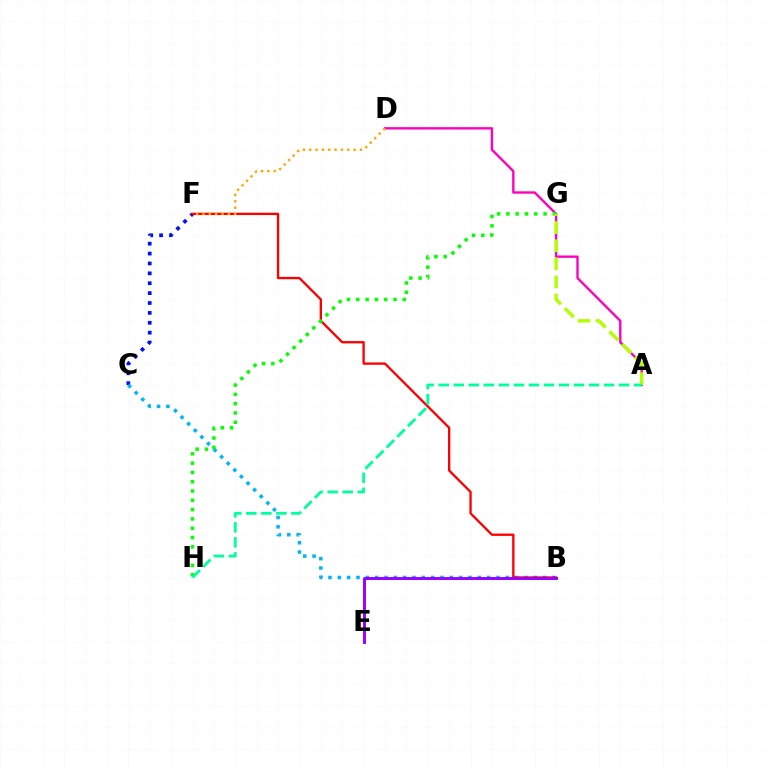{('A', 'D'): [{'color': '#ff00bd', 'line_style': 'solid', 'thickness': 1.7}], ('C', 'F'): [{'color': '#0010ff', 'line_style': 'dotted', 'thickness': 2.69}], ('B', 'C'): [{'color': '#00b5ff', 'line_style': 'dotted', 'thickness': 2.54}], ('B', 'F'): [{'color': '#ff0000', 'line_style': 'solid', 'thickness': 1.67}], ('G', 'H'): [{'color': '#08ff00', 'line_style': 'dotted', 'thickness': 2.53}], ('D', 'F'): [{'color': '#ffa500', 'line_style': 'dotted', 'thickness': 1.72}], ('A', 'G'): [{'color': '#b3ff00', 'line_style': 'dashed', 'thickness': 2.46}], ('A', 'H'): [{'color': '#00ff9d', 'line_style': 'dashed', 'thickness': 2.04}], ('B', 'E'): [{'color': '#9b00ff', 'line_style': 'solid', 'thickness': 2.11}]}